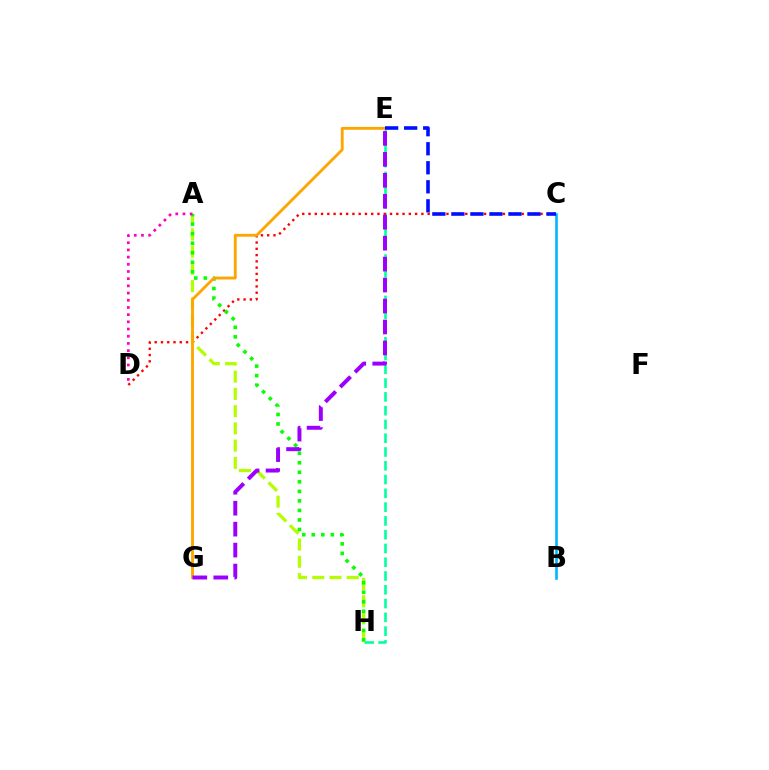{('E', 'H'): [{'color': '#00ff9d', 'line_style': 'dashed', 'thickness': 1.87}], ('C', 'D'): [{'color': '#ff0000', 'line_style': 'dotted', 'thickness': 1.7}], ('B', 'C'): [{'color': '#00b5ff', 'line_style': 'solid', 'thickness': 1.88}], ('A', 'H'): [{'color': '#b3ff00', 'line_style': 'dashed', 'thickness': 2.34}, {'color': '#08ff00', 'line_style': 'dotted', 'thickness': 2.59}], ('A', 'D'): [{'color': '#ff00bd', 'line_style': 'dotted', 'thickness': 1.95}], ('E', 'G'): [{'color': '#ffa500', 'line_style': 'solid', 'thickness': 2.06}, {'color': '#9b00ff', 'line_style': 'dashed', 'thickness': 2.85}], ('C', 'E'): [{'color': '#0010ff', 'line_style': 'dashed', 'thickness': 2.59}]}